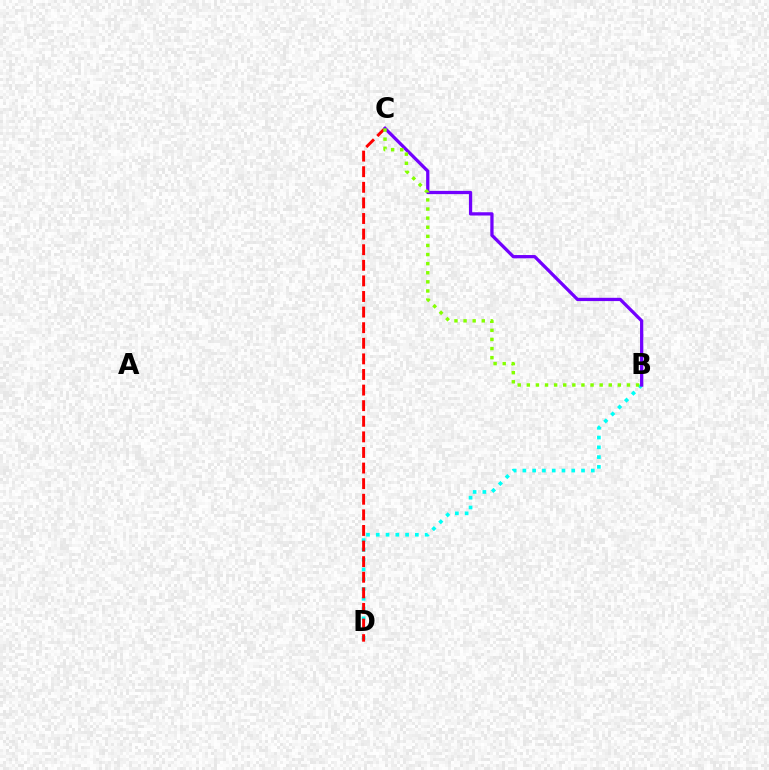{('B', 'D'): [{'color': '#00fff6', 'line_style': 'dotted', 'thickness': 2.66}], ('C', 'D'): [{'color': '#ff0000', 'line_style': 'dashed', 'thickness': 2.12}], ('B', 'C'): [{'color': '#7200ff', 'line_style': 'solid', 'thickness': 2.35}, {'color': '#84ff00', 'line_style': 'dotted', 'thickness': 2.47}]}